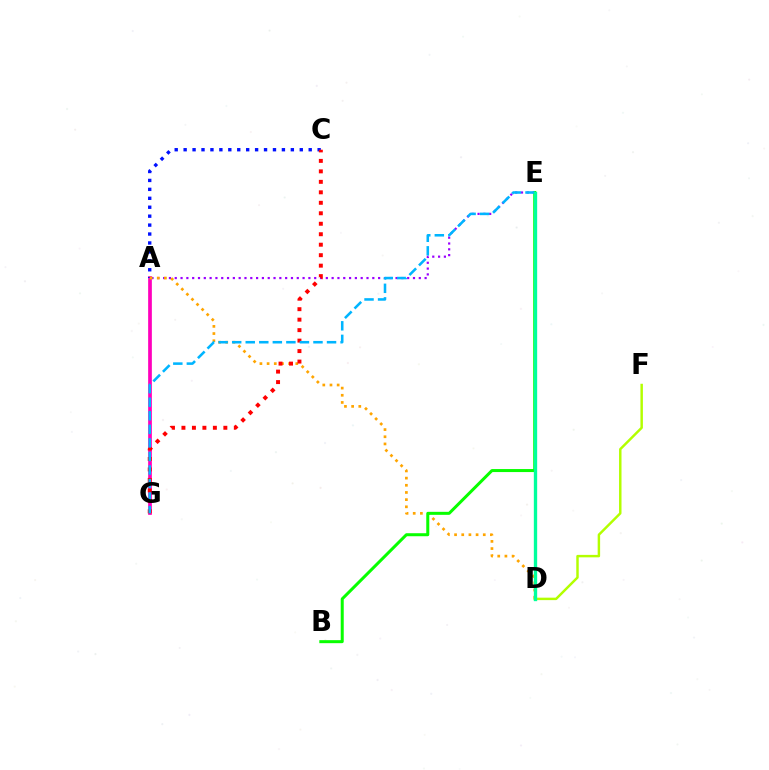{('A', 'E'): [{'color': '#9b00ff', 'line_style': 'dotted', 'thickness': 1.58}], ('A', 'G'): [{'color': '#ff00bd', 'line_style': 'solid', 'thickness': 2.67}], ('A', 'C'): [{'color': '#0010ff', 'line_style': 'dotted', 'thickness': 2.43}], ('A', 'D'): [{'color': '#ffa500', 'line_style': 'dotted', 'thickness': 1.95}], ('B', 'E'): [{'color': '#08ff00', 'line_style': 'solid', 'thickness': 2.17}], ('C', 'G'): [{'color': '#ff0000', 'line_style': 'dotted', 'thickness': 2.85}], ('D', 'F'): [{'color': '#b3ff00', 'line_style': 'solid', 'thickness': 1.77}], ('E', 'G'): [{'color': '#00b5ff', 'line_style': 'dashed', 'thickness': 1.84}], ('D', 'E'): [{'color': '#00ff9d', 'line_style': 'solid', 'thickness': 2.4}]}